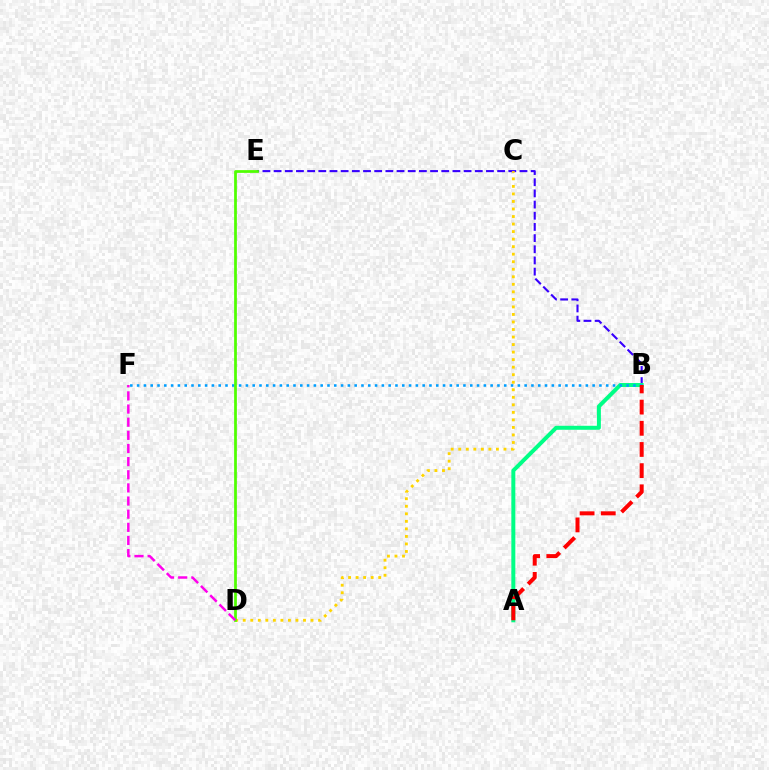{('B', 'E'): [{'color': '#3700ff', 'line_style': 'dashed', 'thickness': 1.52}], ('A', 'B'): [{'color': '#00ff86', 'line_style': 'solid', 'thickness': 2.87}, {'color': '#ff0000', 'line_style': 'dashed', 'thickness': 2.88}], ('C', 'D'): [{'color': '#ffd500', 'line_style': 'dotted', 'thickness': 2.05}], ('B', 'F'): [{'color': '#009eff', 'line_style': 'dotted', 'thickness': 1.85}], ('D', 'E'): [{'color': '#4fff00', 'line_style': 'solid', 'thickness': 1.97}], ('D', 'F'): [{'color': '#ff00ed', 'line_style': 'dashed', 'thickness': 1.79}]}